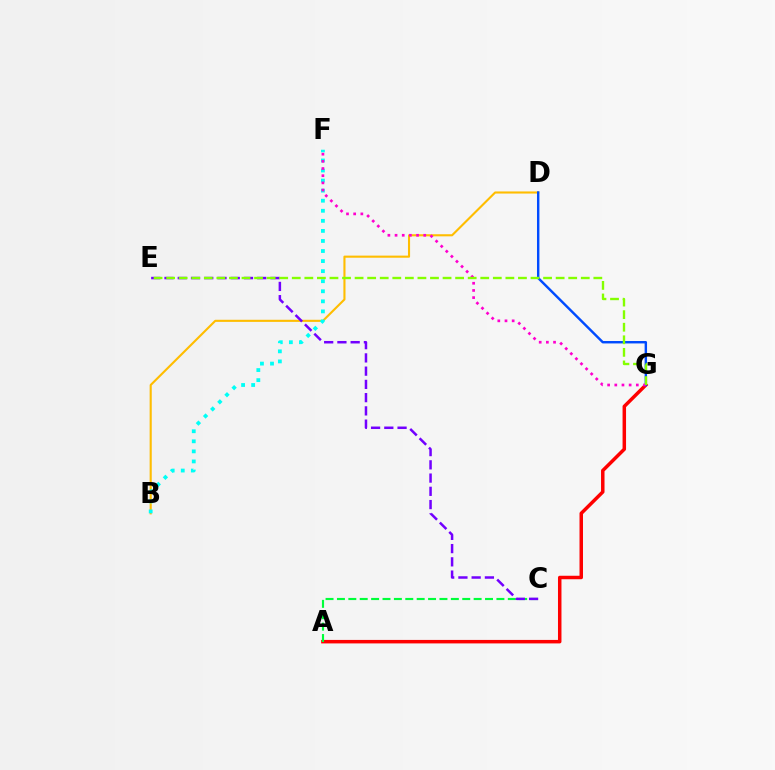{('B', 'D'): [{'color': '#ffbd00', 'line_style': 'solid', 'thickness': 1.52}], ('A', 'G'): [{'color': '#ff0000', 'line_style': 'solid', 'thickness': 2.51}], ('A', 'C'): [{'color': '#00ff39', 'line_style': 'dashed', 'thickness': 1.55}], ('B', 'F'): [{'color': '#00fff6', 'line_style': 'dotted', 'thickness': 2.73}], ('D', 'G'): [{'color': '#004bff', 'line_style': 'solid', 'thickness': 1.74}], ('F', 'G'): [{'color': '#ff00cf', 'line_style': 'dotted', 'thickness': 1.95}], ('C', 'E'): [{'color': '#7200ff', 'line_style': 'dashed', 'thickness': 1.8}], ('E', 'G'): [{'color': '#84ff00', 'line_style': 'dashed', 'thickness': 1.71}]}